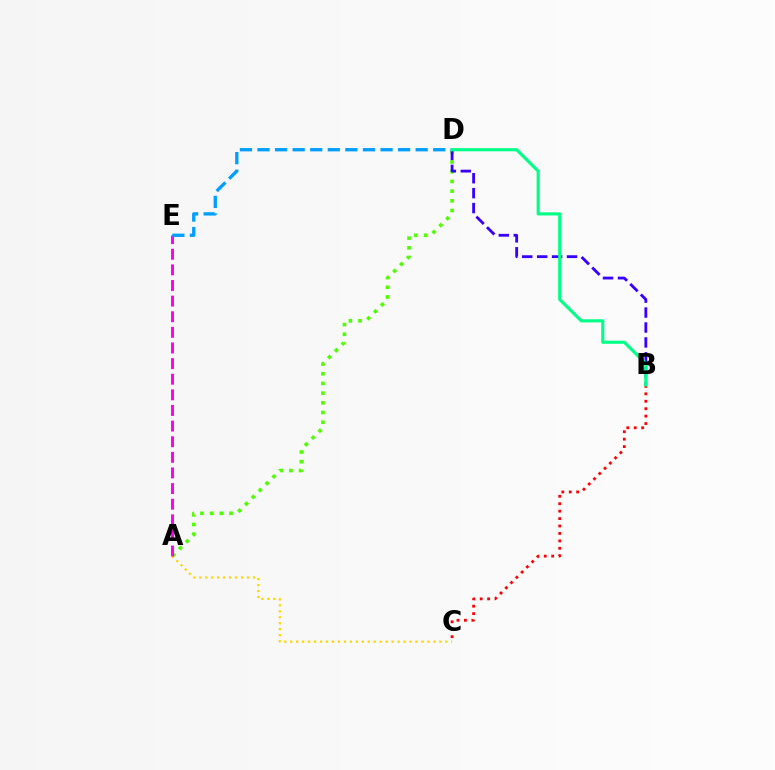{('A', 'D'): [{'color': '#4fff00', 'line_style': 'dotted', 'thickness': 2.63}], ('A', 'C'): [{'color': '#ffd500', 'line_style': 'dotted', 'thickness': 1.62}], ('B', 'D'): [{'color': '#3700ff', 'line_style': 'dashed', 'thickness': 2.03}, {'color': '#00ff86', 'line_style': 'solid', 'thickness': 2.26}], ('A', 'E'): [{'color': '#ff00ed', 'line_style': 'dashed', 'thickness': 2.12}], ('B', 'C'): [{'color': '#ff0000', 'line_style': 'dotted', 'thickness': 2.02}], ('D', 'E'): [{'color': '#009eff', 'line_style': 'dashed', 'thickness': 2.39}]}